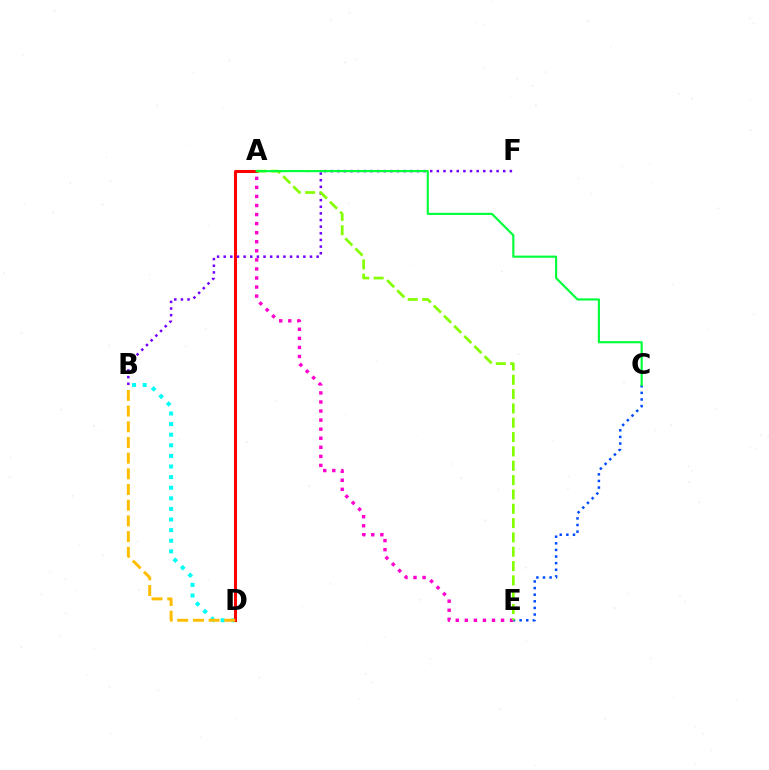{('B', 'D'): [{'color': '#00fff6', 'line_style': 'dotted', 'thickness': 2.88}, {'color': '#ffbd00', 'line_style': 'dashed', 'thickness': 2.13}], ('A', 'D'): [{'color': '#ff0000', 'line_style': 'solid', 'thickness': 2.19}], ('B', 'F'): [{'color': '#7200ff', 'line_style': 'dotted', 'thickness': 1.8}], ('A', 'E'): [{'color': '#ff00cf', 'line_style': 'dotted', 'thickness': 2.46}, {'color': '#84ff00', 'line_style': 'dashed', 'thickness': 1.95}], ('C', 'E'): [{'color': '#004bff', 'line_style': 'dotted', 'thickness': 1.8}], ('A', 'C'): [{'color': '#00ff39', 'line_style': 'solid', 'thickness': 1.55}]}